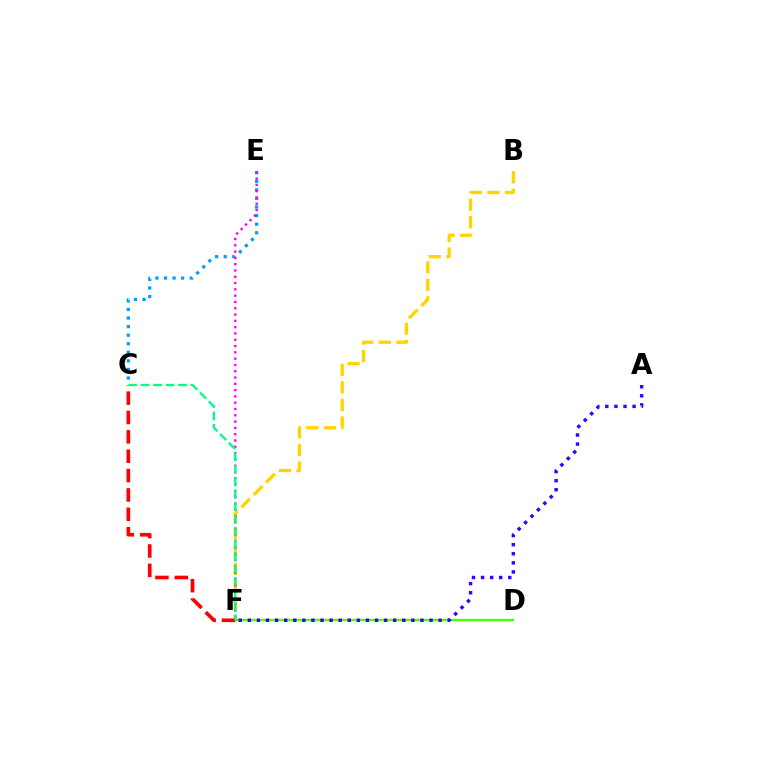{('B', 'F'): [{'color': '#ffd500', 'line_style': 'dashed', 'thickness': 2.39}], ('D', 'F'): [{'color': '#4fff00', 'line_style': 'solid', 'thickness': 1.71}], ('C', 'E'): [{'color': '#009eff', 'line_style': 'dotted', 'thickness': 2.33}], ('C', 'F'): [{'color': '#ff0000', 'line_style': 'dashed', 'thickness': 2.63}, {'color': '#00ff86', 'line_style': 'dashed', 'thickness': 1.69}], ('E', 'F'): [{'color': '#ff00ed', 'line_style': 'dotted', 'thickness': 1.71}], ('A', 'F'): [{'color': '#3700ff', 'line_style': 'dotted', 'thickness': 2.47}]}